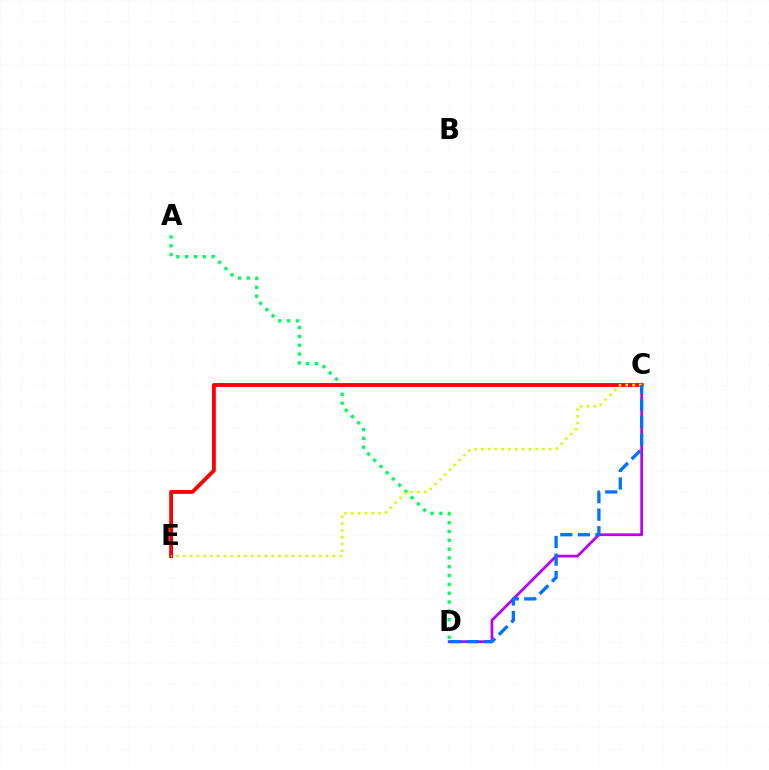{('C', 'D'): [{'color': '#b900ff', 'line_style': 'solid', 'thickness': 1.97}, {'color': '#0074ff', 'line_style': 'dashed', 'thickness': 2.38}], ('A', 'D'): [{'color': '#00ff5c', 'line_style': 'dotted', 'thickness': 2.4}], ('C', 'E'): [{'color': '#ff0000', 'line_style': 'solid', 'thickness': 2.76}, {'color': '#d1ff00', 'line_style': 'dotted', 'thickness': 1.85}]}